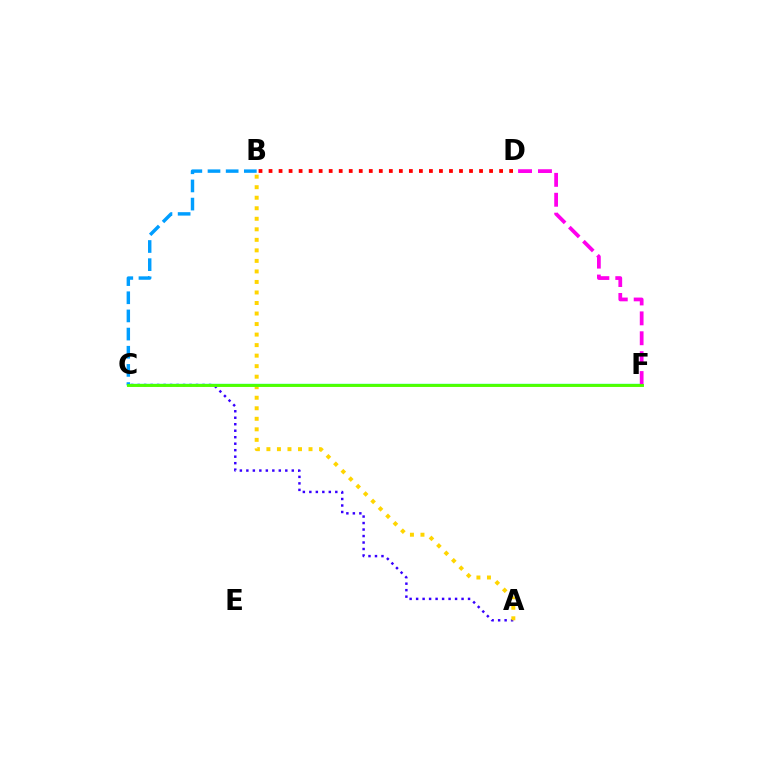{('A', 'C'): [{'color': '#3700ff', 'line_style': 'dotted', 'thickness': 1.76}], ('C', 'F'): [{'color': '#00ff86', 'line_style': 'solid', 'thickness': 1.73}, {'color': '#4fff00', 'line_style': 'solid', 'thickness': 2.08}], ('B', 'D'): [{'color': '#ff0000', 'line_style': 'dotted', 'thickness': 2.72}], ('A', 'B'): [{'color': '#ffd500', 'line_style': 'dotted', 'thickness': 2.86}], ('B', 'C'): [{'color': '#009eff', 'line_style': 'dashed', 'thickness': 2.47}], ('D', 'F'): [{'color': '#ff00ed', 'line_style': 'dashed', 'thickness': 2.7}]}